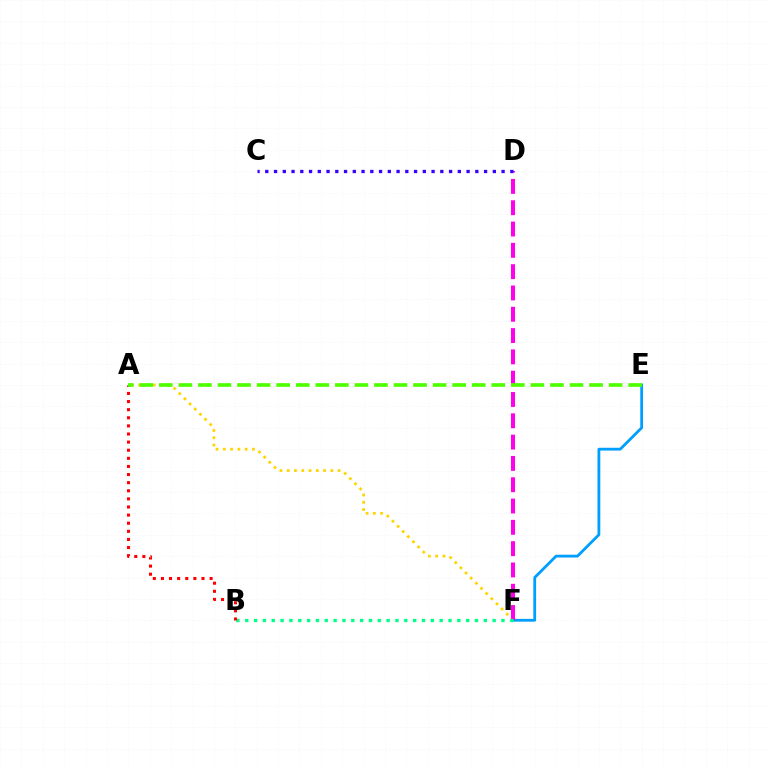{('A', 'F'): [{'color': '#ffd500', 'line_style': 'dotted', 'thickness': 1.98}], ('E', 'F'): [{'color': '#009eff', 'line_style': 'solid', 'thickness': 2.01}], ('D', 'F'): [{'color': '#ff00ed', 'line_style': 'dashed', 'thickness': 2.89}], ('B', 'F'): [{'color': '#00ff86', 'line_style': 'dotted', 'thickness': 2.4}], ('A', 'B'): [{'color': '#ff0000', 'line_style': 'dotted', 'thickness': 2.2}], ('C', 'D'): [{'color': '#3700ff', 'line_style': 'dotted', 'thickness': 2.38}], ('A', 'E'): [{'color': '#4fff00', 'line_style': 'dashed', 'thickness': 2.66}]}